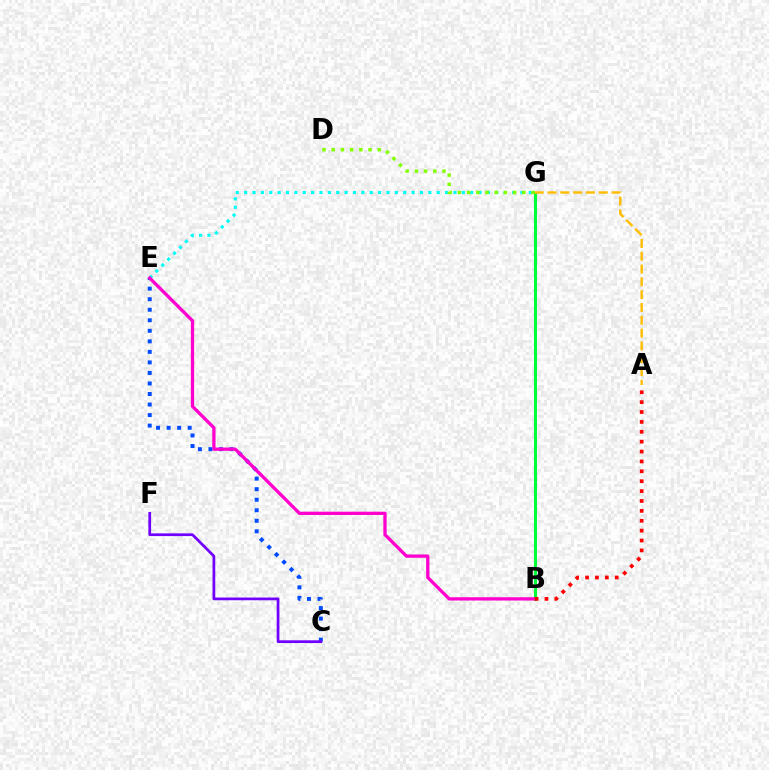{('B', 'G'): [{'color': '#00ff39', 'line_style': 'solid', 'thickness': 2.2}], ('C', 'E'): [{'color': '#004bff', 'line_style': 'dotted', 'thickness': 2.86}], ('A', 'G'): [{'color': '#ffbd00', 'line_style': 'dashed', 'thickness': 1.74}], ('E', 'G'): [{'color': '#00fff6', 'line_style': 'dotted', 'thickness': 2.27}], ('D', 'G'): [{'color': '#84ff00', 'line_style': 'dotted', 'thickness': 2.5}], ('B', 'E'): [{'color': '#ff00cf', 'line_style': 'solid', 'thickness': 2.37}], ('C', 'F'): [{'color': '#7200ff', 'line_style': 'solid', 'thickness': 1.97}], ('A', 'B'): [{'color': '#ff0000', 'line_style': 'dotted', 'thickness': 2.69}]}